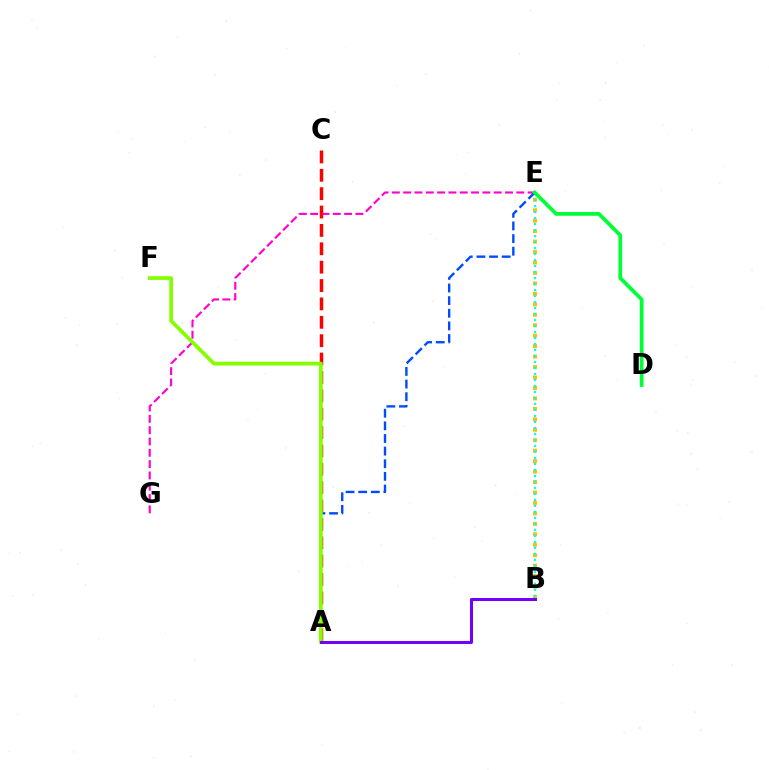{('B', 'E'): [{'color': '#ffbd00', 'line_style': 'dotted', 'thickness': 2.84}, {'color': '#00fff6', 'line_style': 'dotted', 'thickness': 1.63}], ('E', 'G'): [{'color': '#ff00cf', 'line_style': 'dashed', 'thickness': 1.54}], ('A', 'E'): [{'color': '#004bff', 'line_style': 'dashed', 'thickness': 1.72}], ('A', 'C'): [{'color': '#ff0000', 'line_style': 'dashed', 'thickness': 2.5}], ('A', 'F'): [{'color': '#84ff00', 'line_style': 'solid', 'thickness': 2.7}], ('A', 'B'): [{'color': '#7200ff', 'line_style': 'solid', 'thickness': 2.18}], ('D', 'E'): [{'color': '#00ff39', 'line_style': 'solid', 'thickness': 2.7}]}